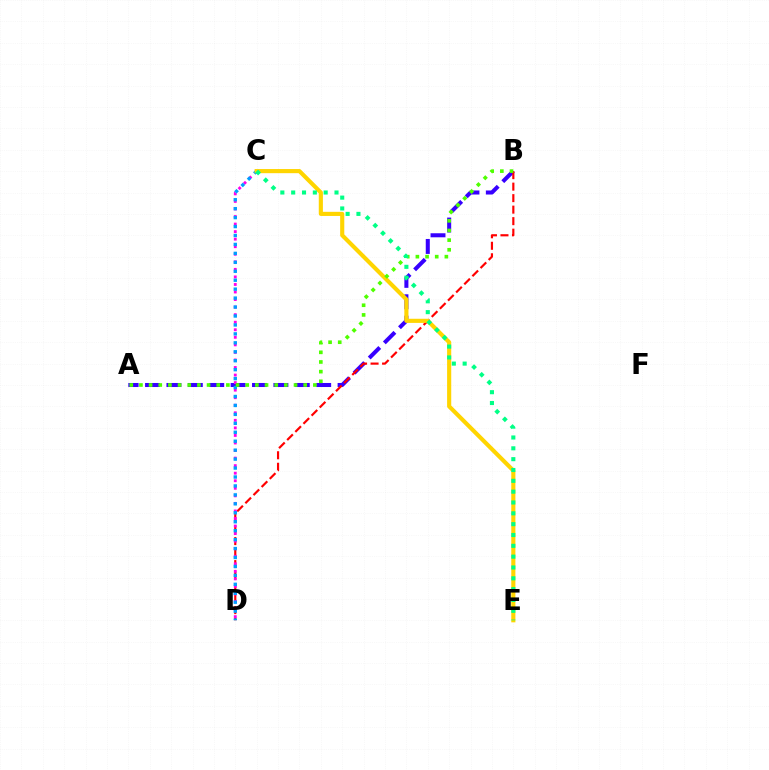{('A', 'B'): [{'color': '#3700ff', 'line_style': 'dashed', 'thickness': 2.91}, {'color': '#4fff00', 'line_style': 'dotted', 'thickness': 2.63}], ('B', 'D'): [{'color': '#ff0000', 'line_style': 'dashed', 'thickness': 1.56}], ('C', 'D'): [{'color': '#ff00ed', 'line_style': 'dotted', 'thickness': 2.05}, {'color': '#009eff', 'line_style': 'dotted', 'thickness': 2.43}], ('C', 'E'): [{'color': '#ffd500', 'line_style': 'solid', 'thickness': 2.97}, {'color': '#00ff86', 'line_style': 'dotted', 'thickness': 2.94}]}